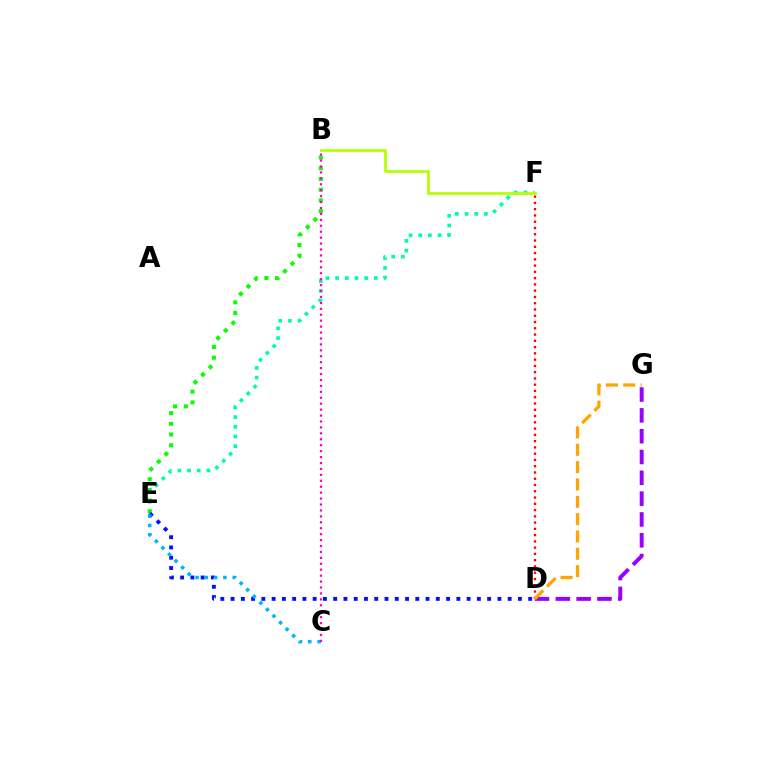{('E', 'F'): [{'color': '#00ff9d', 'line_style': 'dotted', 'thickness': 2.63}], ('D', 'F'): [{'color': '#ff0000', 'line_style': 'dotted', 'thickness': 1.7}], ('D', 'G'): [{'color': '#9b00ff', 'line_style': 'dashed', 'thickness': 2.83}, {'color': '#ffa500', 'line_style': 'dashed', 'thickness': 2.35}], ('B', 'F'): [{'color': '#b3ff00', 'line_style': 'solid', 'thickness': 1.97}], ('B', 'E'): [{'color': '#08ff00', 'line_style': 'dotted', 'thickness': 2.91}], ('D', 'E'): [{'color': '#0010ff', 'line_style': 'dotted', 'thickness': 2.79}], ('C', 'E'): [{'color': '#00b5ff', 'line_style': 'dotted', 'thickness': 2.52}], ('B', 'C'): [{'color': '#ff00bd', 'line_style': 'dotted', 'thickness': 1.61}]}